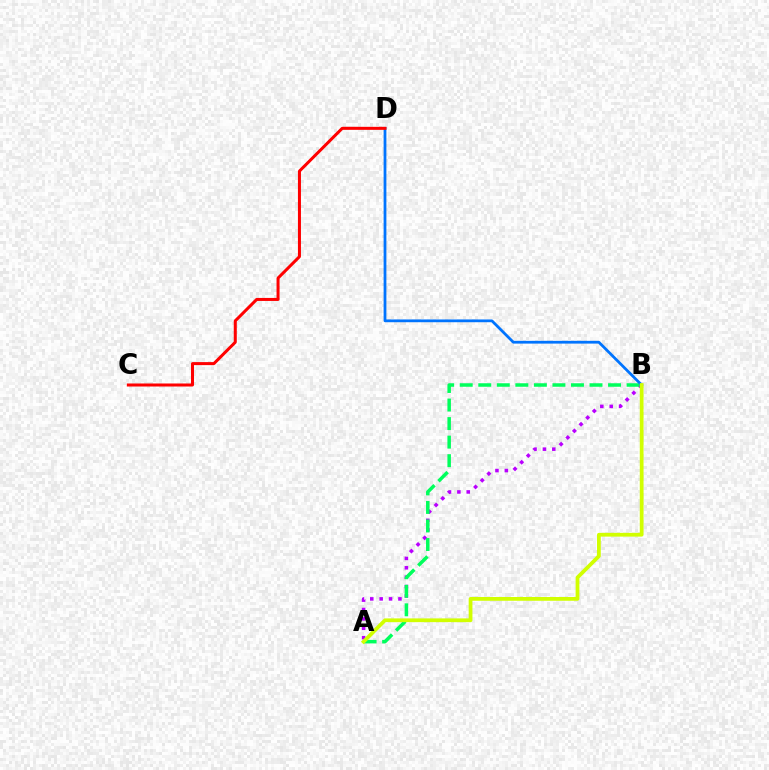{('A', 'B'): [{'color': '#b900ff', 'line_style': 'dotted', 'thickness': 2.55}, {'color': '#00ff5c', 'line_style': 'dashed', 'thickness': 2.52}, {'color': '#d1ff00', 'line_style': 'solid', 'thickness': 2.71}], ('B', 'D'): [{'color': '#0074ff', 'line_style': 'solid', 'thickness': 1.99}], ('C', 'D'): [{'color': '#ff0000', 'line_style': 'solid', 'thickness': 2.18}]}